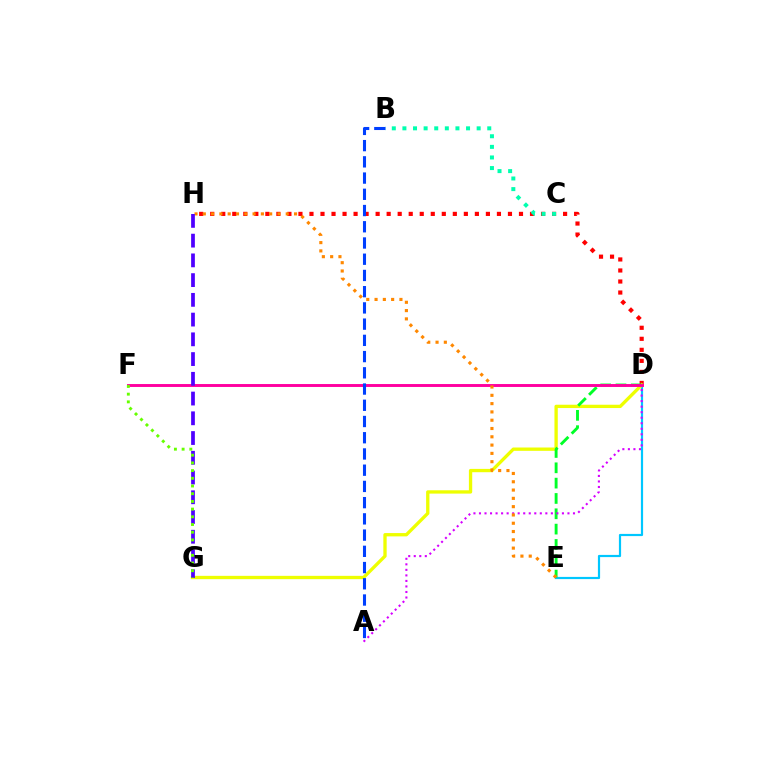{('D', 'H'): [{'color': '#ff0000', 'line_style': 'dotted', 'thickness': 3.0}], ('B', 'C'): [{'color': '#00ffaf', 'line_style': 'dotted', 'thickness': 2.88}], ('D', 'E'): [{'color': '#00c7ff', 'line_style': 'solid', 'thickness': 1.58}, {'color': '#00ff27', 'line_style': 'dashed', 'thickness': 2.08}], ('D', 'G'): [{'color': '#eeff00', 'line_style': 'solid', 'thickness': 2.39}], ('A', 'D'): [{'color': '#d600ff', 'line_style': 'dotted', 'thickness': 1.5}], ('D', 'F'): [{'color': '#ff00a0', 'line_style': 'solid', 'thickness': 2.1}], ('A', 'B'): [{'color': '#003fff', 'line_style': 'dashed', 'thickness': 2.2}], ('E', 'H'): [{'color': '#ff8800', 'line_style': 'dotted', 'thickness': 2.25}], ('G', 'H'): [{'color': '#4f00ff', 'line_style': 'dashed', 'thickness': 2.68}], ('F', 'G'): [{'color': '#66ff00', 'line_style': 'dotted', 'thickness': 2.09}]}